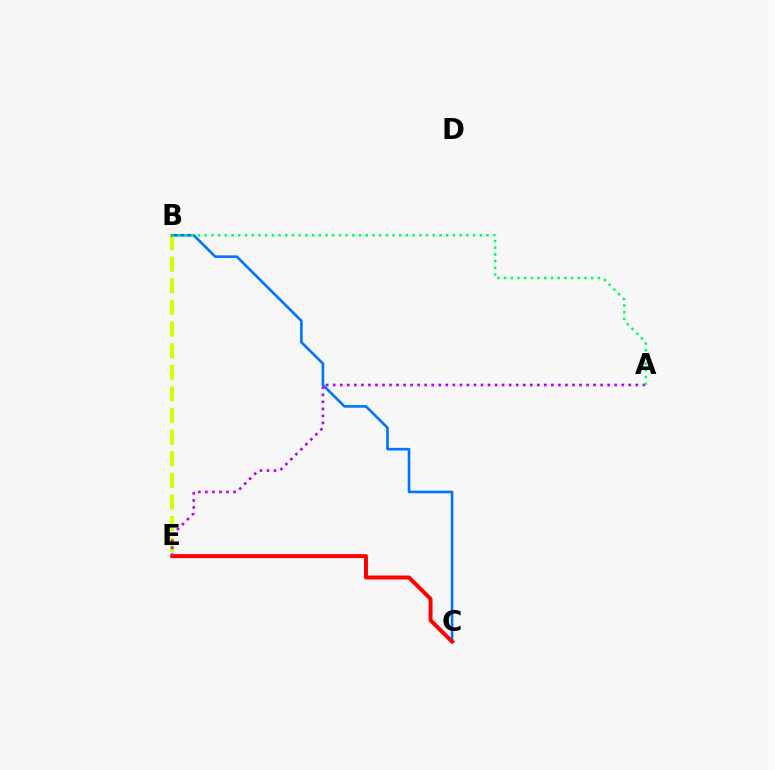{('B', 'E'): [{'color': '#d1ff00', 'line_style': 'dashed', 'thickness': 2.94}], ('B', 'C'): [{'color': '#0074ff', 'line_style': 'solid', 'thickness': 1.89}], ('C', 'E'): [{'color': '#ff0000', 'line_style': 'solid', 'thickness': 2.85}], ('A', 'E'): [{'color': '#b900ff', 'line_style': 'dotted', 'thickness': 1.91}], ('A', 'B'): [{'color': '#00ff5c', 'line_style': 'dotted', 'thickness': 1.82}]}